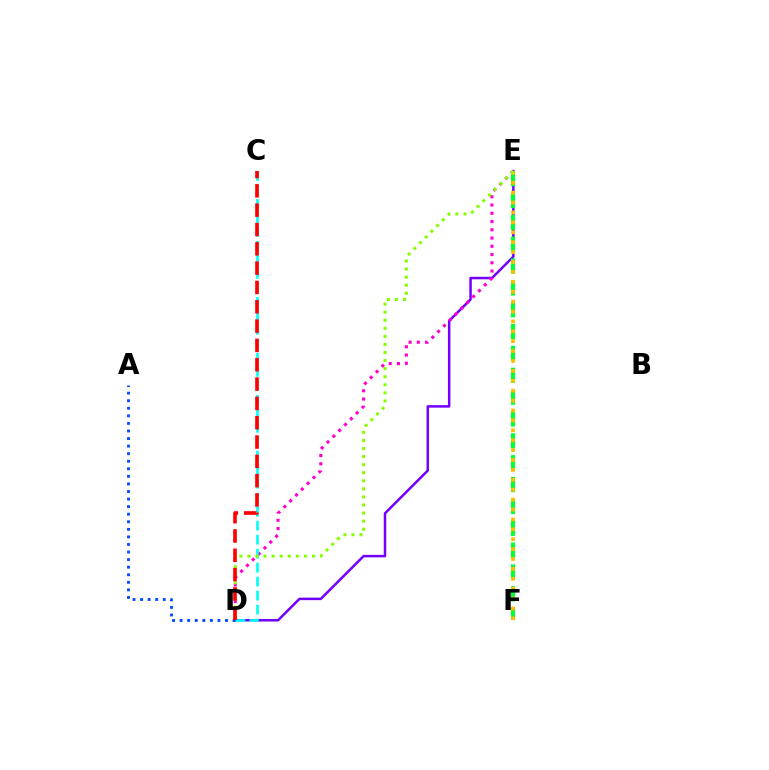{('D', 'E'): [{'color': '#7200ff', 'line_style': 'solid', 'thickness': 1.8}, {'color': '#ff00cf', 'line_style': 'dotted', 'thickness': 2.24}, {'color': '#84ff00', 'line_style': 'dotted', 'thickness': 2.19}], ('E', 'F'): [{'color': '#00ff39', 'line_style': 'dashed', 'thickness': 2.97}, {'color': '#ffbd00', 'line_style': 'dotted', 'thickness': 2.69}], ('A', 'D'): [{'color': '#004bff', 'line_style': 'dotted', 'thickness': 2.06}], ('C', 'D'): [{'color': '#00fff6', 'line_style': 'dashed', 'thickness': 1.9}, {'color': '#ff0000', 'line_style': 'dashed', 'thickness': 2.62}]}